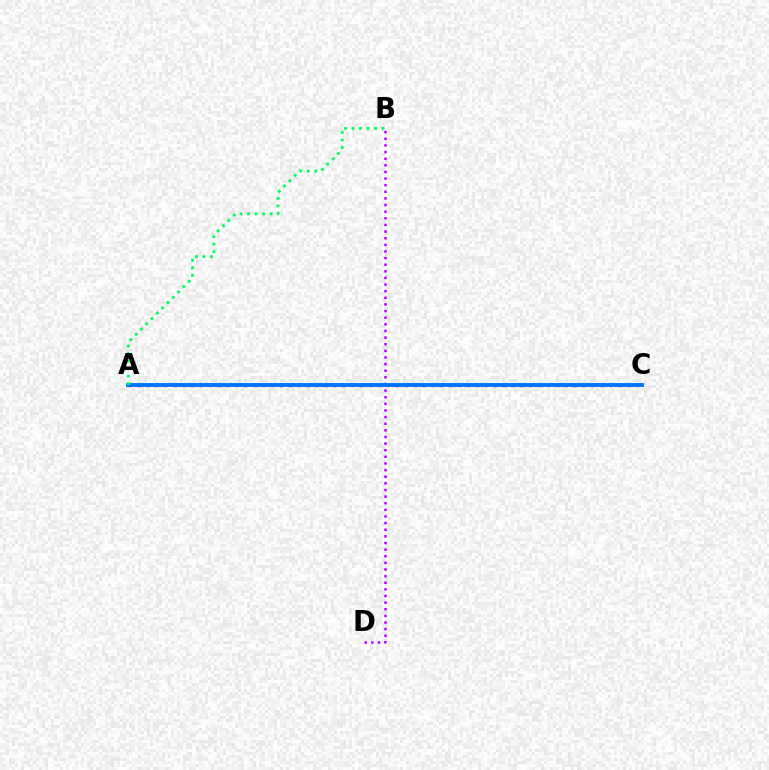{('A', 'C'): [{'color': '#d1ff00', 'line_style': 'dotted', 'thickness': 2.75}, {'color': '#ff0000', 'line_style': 'dotted', 'thickness': 2.42}, {'color': '#0074ff', 'line_style': 'solid', 'thickness': 2.79}], ('B', 'D'): [{'color': '#b900ff', 'line_style': 'dotted', 'thickness': 1.8}], ('A', 'B'): [{'color': '#00ff5c', 'line_style': 'dotted', 'thickness': 2.04}]}